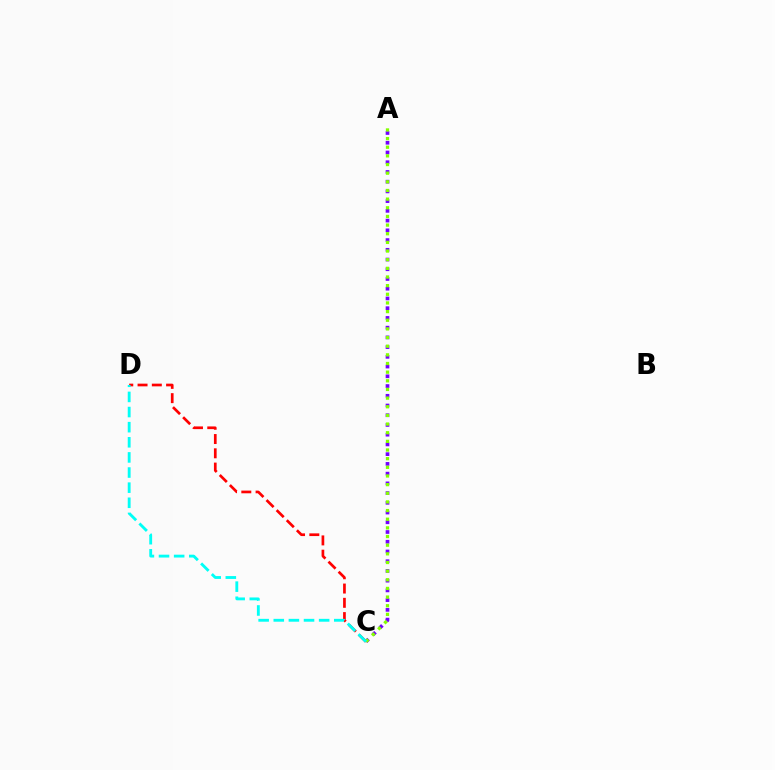{('A', 'C'): [{'color': '#7200ff', 'line_style': 'dotted', 'thickness': 2.64}, {'color': '#84ff00', 'line_style': 'dotted', 'thickness': 2.35}], ('C', 'D'): [{'color': '#ff0000', 'line_style': 'dashed', 'thickness': 1.94}, {'color': '#00fff6', 'line_style': 'dashed', 'thickness': 2.05}]}